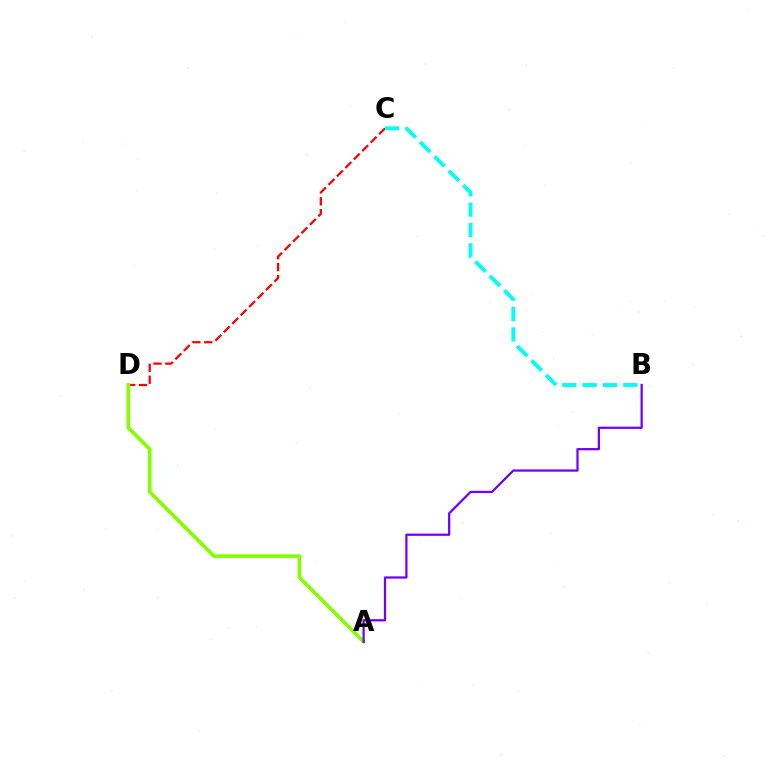{('C', 'D'): [{'color': '#ff0000', 'line_style': 'dashed', 'thickness': 1.62}], ('A', 'D'): [{'color': '#84ff00', 'line_style': 'solid', 'thickness': 2.64}], ('B', 'C'): [{'color': '#00fff6', 'line_style': 'dashed', 'thickness': 2.77}], ('A', 'B'): [{'color': '#7200ff', 'line_style': 'solid', 'thickness': 1.63}]}